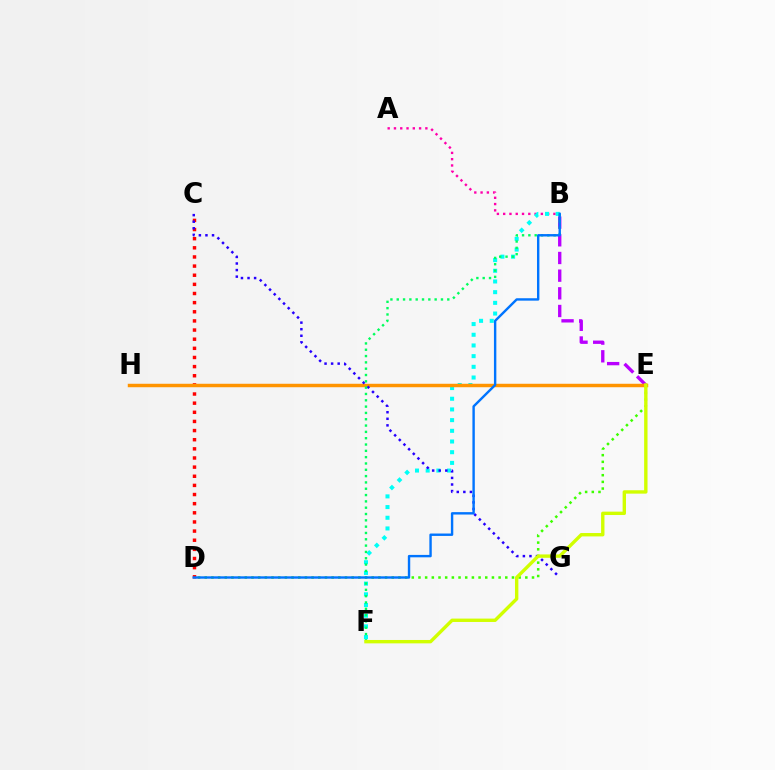{('A', 'B'): [{'color': '#ff00ac', 'line_style': 'dotted', 'thickness': 1.71}], ('B', 'F'): [{'color': '#00fff6', 'line_style': 'dotted', 'thickness': 2.9}, {'color': '#00ff5c', 'line_style': 'dotted', 'thickness': 1.72}], ('B', 'E'): [{'color': '#b900ff', 'line_style': 'dashed', 'thickness': 2.4}], ('D', 'E'): [{'color': '#3dff00', 'line_style': 'dotted', 'thickness': 1.81}], ('C', 'D'): [{'color': '#ff0000', 'line_style': 'dotted', 'thickness': 2.48}], ('E', 'H'): [{'color': '#ff9400', 'line_style': 'solid', 'thickness': 2.49}], ('C', 'G'): [{'color': '#2500ff', 'line_style': 'dotted', 'thickness': 1.79}], ('B', 'D'): [{'color': '#0074ff', 'line_style': 'solid', 'thickness': 1.73}], ('E', 'F'): [{'color': '#d1ff00', 'line_style': 'solid', 'thickness': 2.43}]}